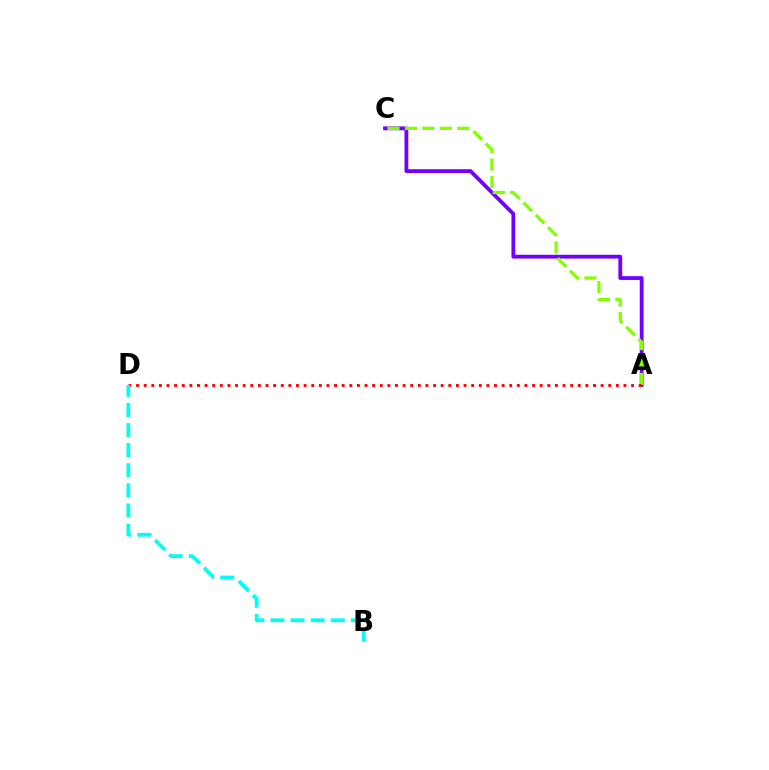{('A', 'C'): [{'color': '#7200ff', 'line_style': 'solid', 'thickness': 2.74}, {'color': '#84ff00', 'line_style': 'dashed', 'thickness': 2.37}], ('A', 'D'): [{'color': '#ff0000', 'line_style': 'dotted', 'thickness': 2.07}], ('B', 'D'): [{'color': '#00fff6', 'line_style': 'dashed', 'thickness': 2.73}]}